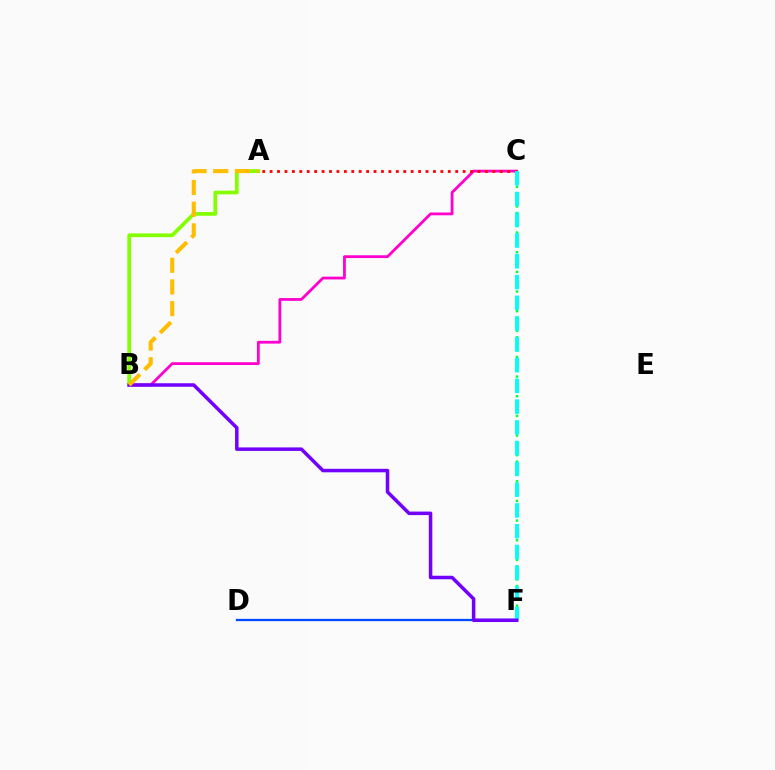{('B', 'C'): [{'color': '#ff00cf', 'line_style': 'solid', 'thickness': 2.0}], ('C', 'F'): [{'color': '#00ff39', 'line_style': 'dotted', 'thickness': 1.78}, {'color': '#00fff6', 'line_style': 'dashed', 'thickness': 2.82}], ('D', 'F'): [{'color': '#004bff', 'line_style': 'solid', 'thickness': 1.65}], ('A', 'B'): [{'color': '#84ff00', 'line_style': 'solid', 'thickness': 2.69}, {'color': '#ffbd00', 'line_style': 'dashed', 'thickness': 2.95}], ('A', 'C'): [{'color': '#ff0000', 'line_style': 'dotted', 'thickness': 2.02}], ('B', 'F'): [{'color': '#7200ff', 'line_style': 'solid', 'thickness': 2.52}]}